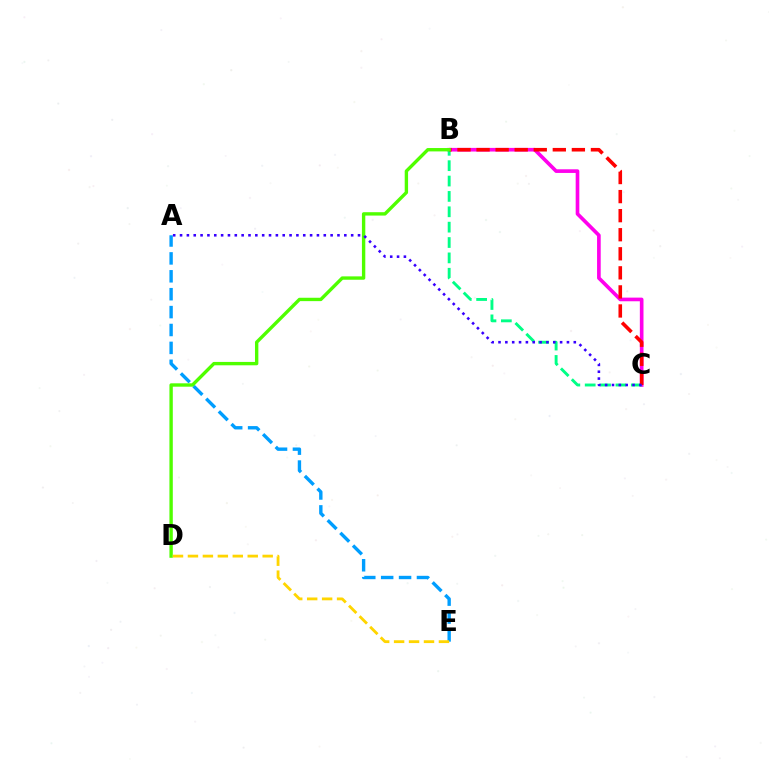{('B', 'C'): [{'color': '#ff00ed', 'line_style': 'solid', 'thickness': 2.63}, {'color': '#00ff86', 'line_style': 'dashed', 'thickness': 2.09}, {'color': '#ff0000', 'line_style': 'dashed', 'thickness': 2.59}], ('A', 'E'): [{'color': '#009eff', 'line_style': 'dashed', 'thickness': 2.43}], ('B', 'D'): [{'color': '#4fff00', 'line_style': 'solid', 'thickness': 2.43}], ('D', 'E'): [{'color': '#ffd500', 'line_style': 'dashed', 'thickness': 2.03}], ('A', 'C'): [{'color': '#3700ff', 'line_style': 'dotted', 'thickness': 1.86}]}